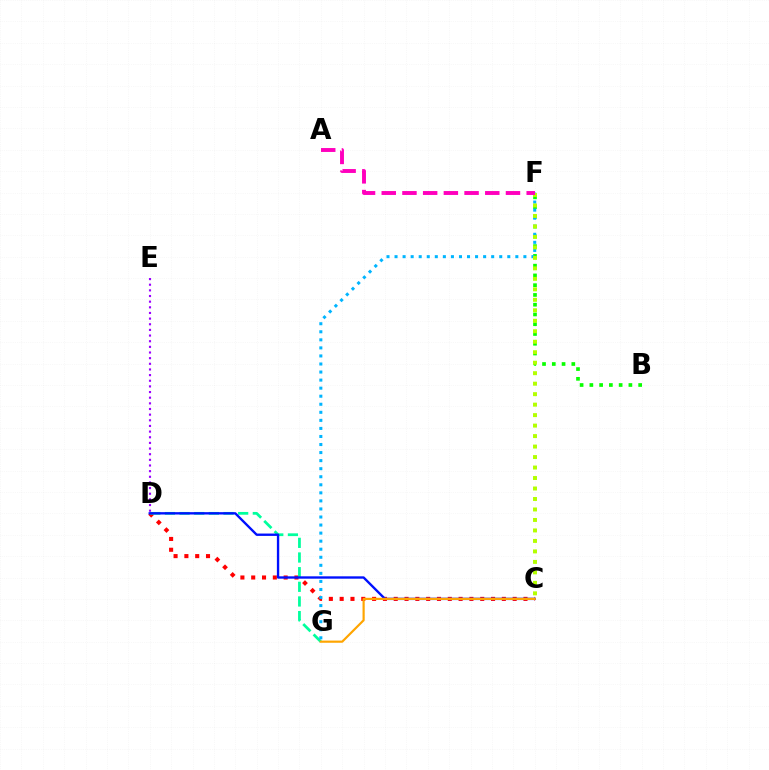{('D', 'E'): [{'color': '#9b00ff', 'line_style': 'dotted', 'thickness': 1.53}], ('B', 'F'): [{'color': '#08ff00', 'line_style': 'dotted', 'thickness': 2.65}], ('C', 'D'): [{'color': '#ff0000', 'line_style': 'dotted', 'thickness': 2.94}, {'color': '#0010ff', 'line_style': 'solid', 'thickness': 1.7}], ('D', 'G'): [{'color': '#00ff9d', 'line_style': 'dashed', 'thickness': 1.99}], ('F', 'G'): [{'color': '#00b5ff', 'line_style': 'dotted', 'thickness': 2.19}], ('C', 'F'): [{'color': '#b3ff00', 'line_style': 'dotted', 'thickness': 2.85}], ('A', 'F'): [{'color': '#ff00bd', 'line_style': 'dashed', 'thickness': 2.81}], ('C', 'G'): [{'color': '#ffa500', 'line_style': 'solid', 'thickness': 1.57}]}